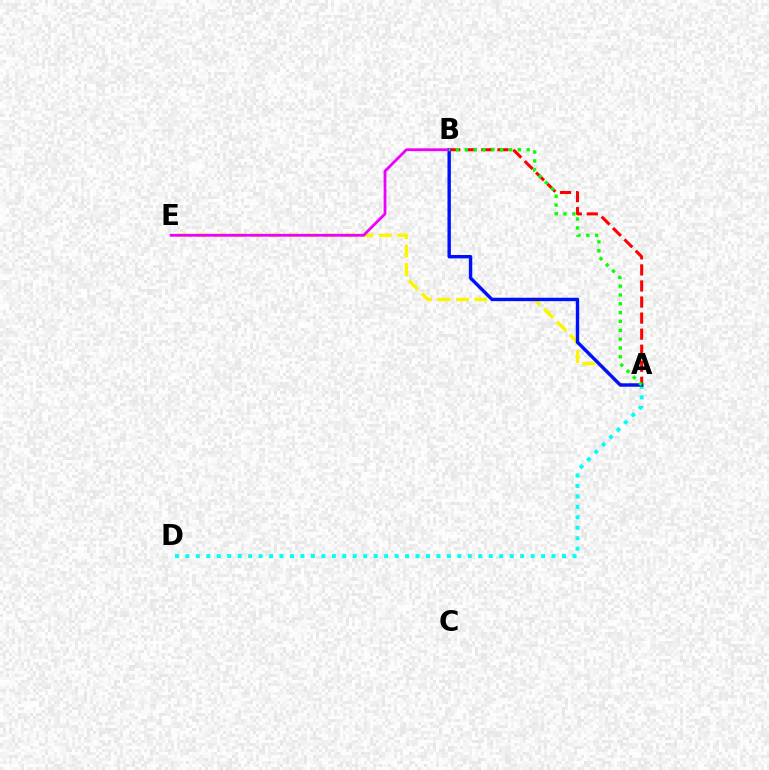{('A', 'B'): [{'color': '#ff0000', 'line_style': 'dashed', 'thickness': 2.18}, {'color': '#0010ff', 'line_style': 'solid', 'thickness': 2.45}, {'color': '#08ff00', 'line_style': 'dotted', 'thickness': 2.4}], ('A', 'D'): [{'color': '#00fff6', 'line_style': 'dotted', 'thickness': 2.84}], ('A', 'E'): [{'color': '#fcf500', 'line_style': 'dashed', 'thickness': 2.5}], ('B', 'E'): [{'color': '#ee00ff', 'line_style': 'solid', 'thickness': 2.0}]}